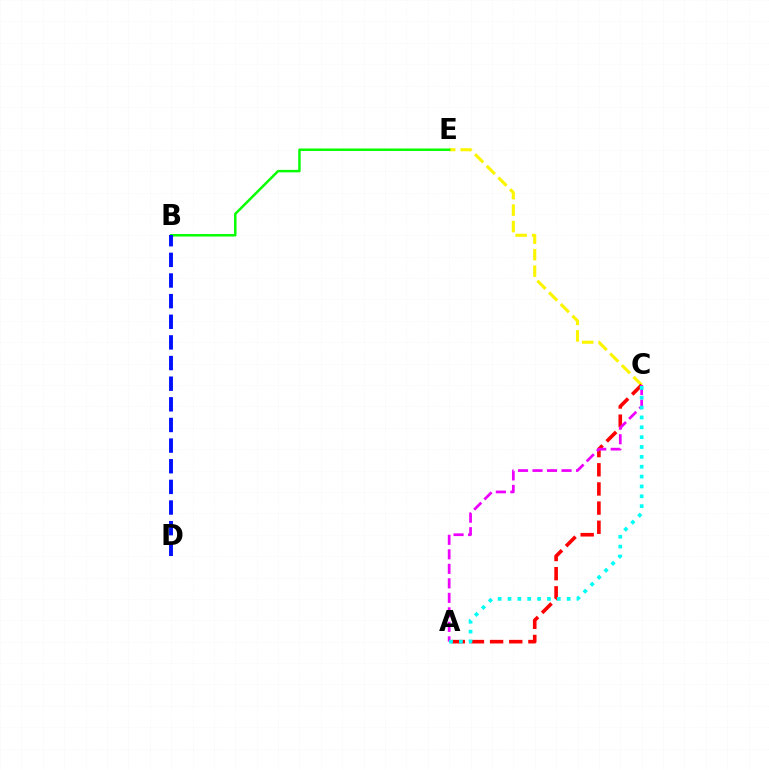{('C', 'E'): [{'color': '#fcf500', 'line_style': 'dashed', 'thickness': 2.24}], ('B', 'E'): [{'color': '#08ff00', 'line_style': 'solid', 'thickness': 1.78}], ('A', 'C'): [{'color': '#ff0000', 'line_style': 'dashed', 'thickness': 2.6}, {'color': '#ee00ff', 'line_style': 'dashed', 'thickness': 1.97}, {'color': '#00fff6', 'line_style': 'dotted', 'thickness': 2.68}], ('B', 'D'): [{'color': '#0010ff', 'line_style': 'dashed', 'thickness': 2.8}]}